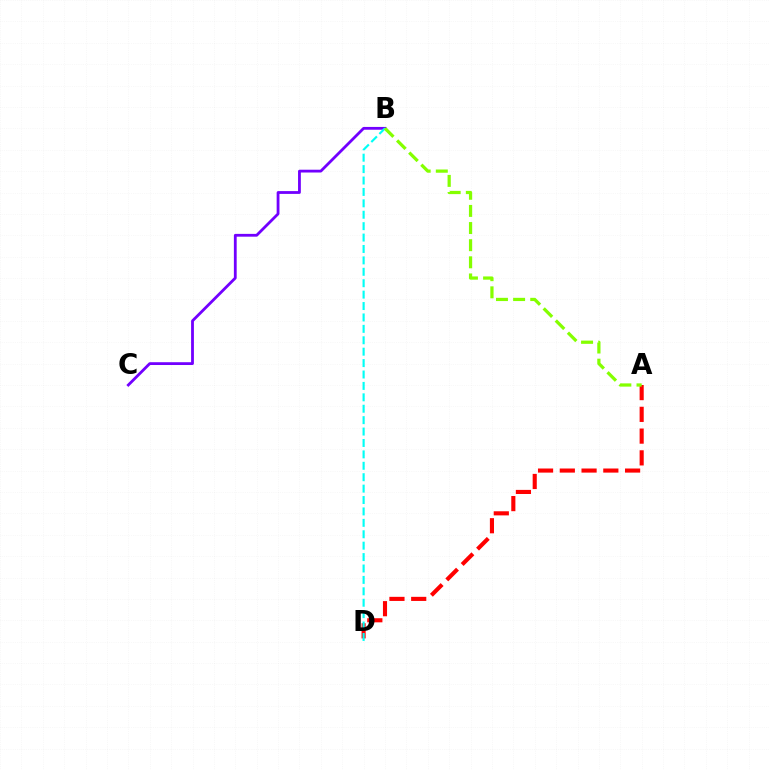{('A', 'D'): [{'color': '#ff0000', 'line_style': 'dashed', 'thickness': 2.96}], ('B', 'C'): [{'color': '#7200ff', 'line_style': 'solid', 'thickness': 2.02}], ('B', 'D'): [{'color': '#00fff6', 'line_style': 'dashed', 'thickness': 1.55}], ('A', 'B'): [{'color': '#84ff00', 'line_style': 'dashed', 'thickness': 2.33}]}